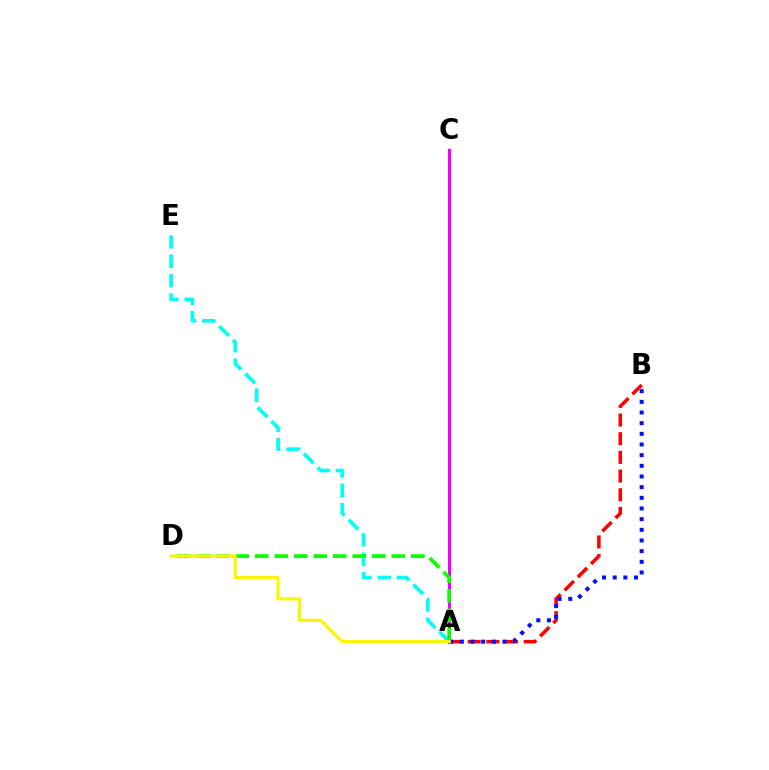{('A', 'B'): [{'color': '#ff0000', 'line_style': 'dashed', 'thickness': 2.54}, {'color': '#0010ff', 'line_style': 'dotted', 'thickness': 2.9}], ('A', 'E'): [{'color': '#00fff6', 'line_style': 'dashed', 'thickness': 2.64}], ('A', 'C'): [{'color': '#ee00ff', 'line_style': 'solid', 'thickness': 2.23}], ('A', 'D'): [{'color': '#08ff00', 'line_style': 'dashed', 'thickness': 2.65}, {'color': '#fcf500', 'line_style': 'solid', 'thickness': 2.27}]}